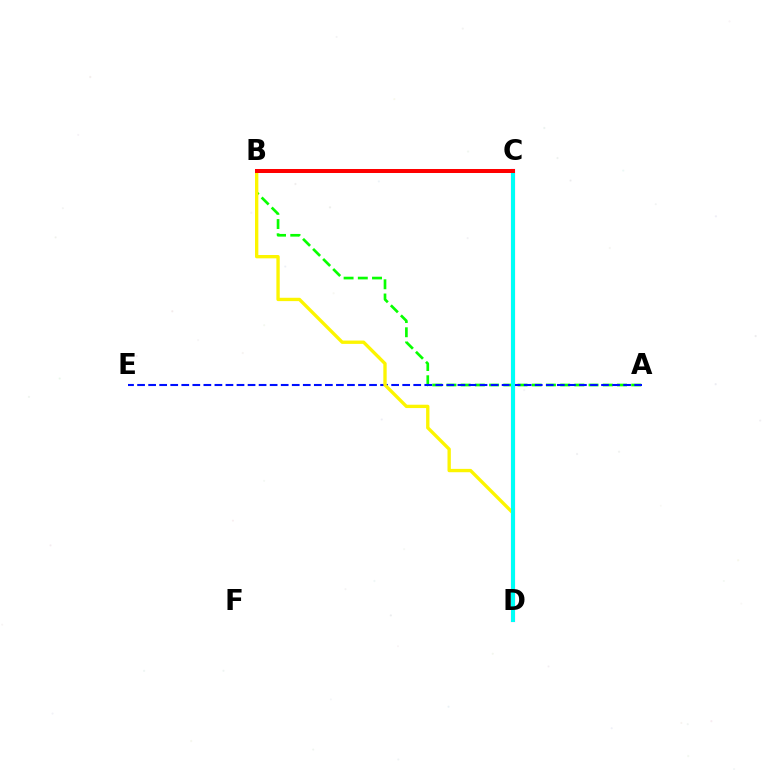{('A', 'B'): [{'color': '#08ff00', 'line_style': 'dashed', 'thickness': 1.93}], ('C', 'D'): [{'color': '#ee00ff', 'line_style': 'solid', 'thickness': 2.96}, {'color': '#00fff6', 'line_style': 'solid', 'thickness': 2.89}], ('A', 'E'): [{'color': '#0010ff', 'line_style': 'dashed', 'thickness': 1.5}], ('B', 'D'): [{'color': '#fcf500', 'line_style': 'solid', 'thickness': 2.4}], ('B', 'C'): [{'color': '#ff0000', 'line_style': 'solid', 'thickness': 2.88}]}